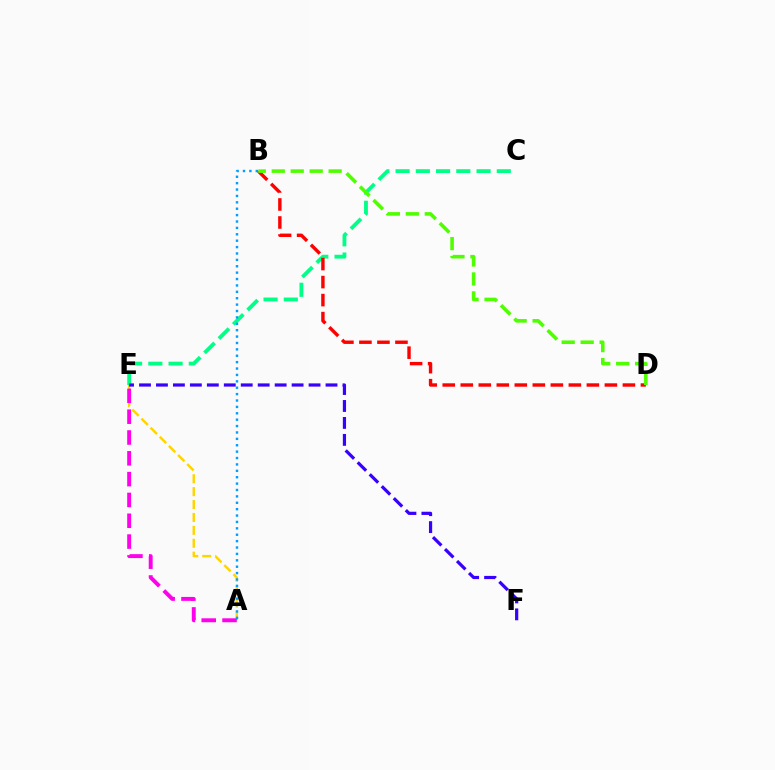{('C', 'E'): [{'color': '#00ff86', 'line_style': 'dashed', 'thickness': 2.75}], ('A', 'E'): [{'color': '#ffd500', 'line_style': 'dashed', 'thickness': 1.75}, {'color': '#ff00ed', 'line_style': 'dashed', 'thickness': 2.83}], ('E', 'F'): [{'color': '#3700ff', 'line_style': 'dashed', 'thickness': 2.3}], ('B', 'D'): [{'color': '#ff0000', 'line_style': 'dashed', 'thickness': 2.45}, {'color': '#4fff00', 'line_style': 'dashed', 'thickness': 2.58}], ('A', 'B'): [{'color': '#009eff', 'line_style': 'dotted', 'thickness': 1.74}]}